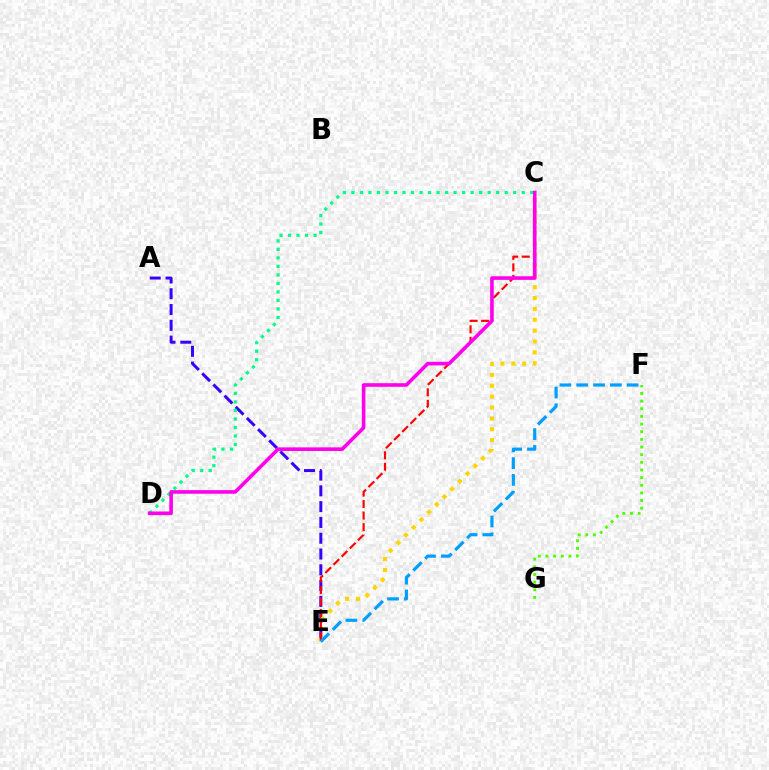{('A', 'E'): [{'color': '#3700ff', 'line_style': 'dashed', 'thickness': 2.14}], ('C', 'E'): [{'color': '#ffd500', 'line_style': 'dotted', 'thickness': 2.96}, {'color': '#ff0000', 'line_style': 'dashed', 'thickness': 1.57}], ('F', 'G'): [{'color': '#4fff00', 'line_style': 'dotted', 'thickness': 2.08}], ('C', 'D'): [{'color': '#00ff86', 'line_style': 'dotted', 'thickness': 2.31}, {'color': '#ff00ed', 'line_style': 'solid', 'thickness': 2.6}], ('E', 'F'): [{'color': '#009eff', 'line_style': 'dashed', 'thickness': 2.28}]}